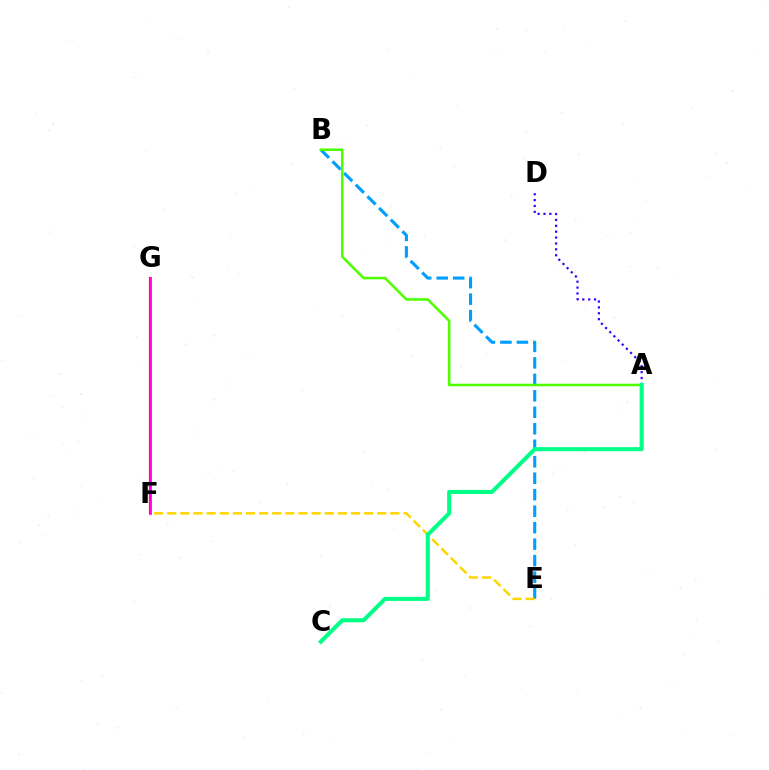{('B', 'E'): [{'color': '#009eff', 'line_style': 'dashed', 'thickness': 2.24}], ('F', 'G'): [{'color': '#ff0000', 'line_style': 'solid', 'thickness': 1.6}, {'color': '#ff00ed', 'line_style': 'solid', 'thickness': 1.98}], ('A', 'D'): [{'color': '#3700ff', 'line_style': 'dotted', 'thickness': 1.6}], ('E', 'F'): [{'color': '#ffd500', 'line_style': 'dashed', 'thickness': 1.78}], ('A', 'B'): [{'color': '#4fff00', 'line_style': 'solid', 'thickness': 1.84}], ('A', 'C'): [{'color': '#00ff86', 'line_style': 'solid', 'thickness': 2.94}]}